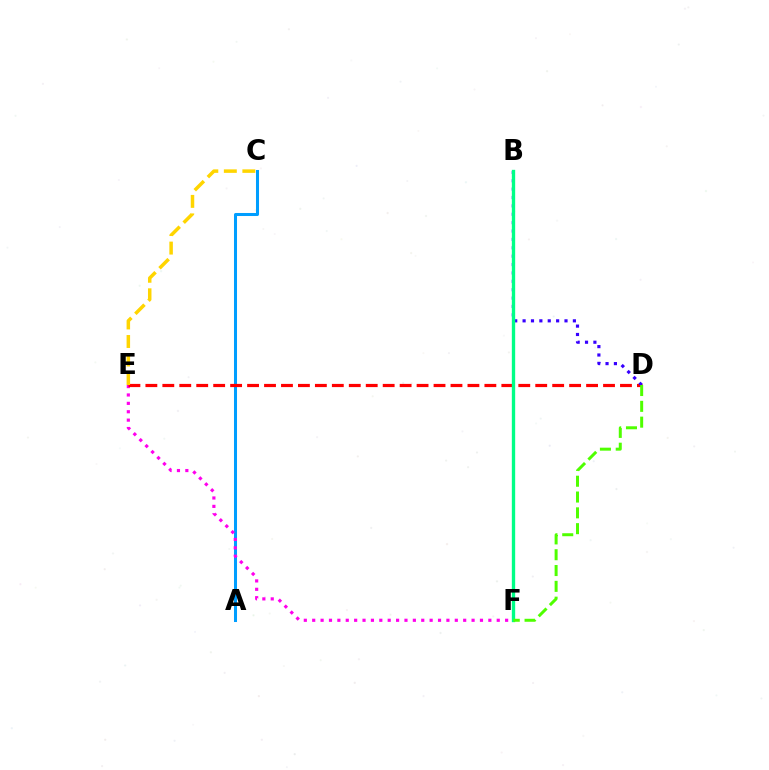{('A', 'C'): [{'color': '#009eff', 'line_style': 'solid', 'thickness': 2.18}], ('E', 'F'): [{'color': '#ff00ed', 'line_style': 'dotted', 'thickness': 2.28}], ('D', 'E'): [{'color': '#ff0000', 'line_style': 'dashed', 'thickness': 2.3}], ('B', 'D'): [{'color': '#3700ff', 'line_style': 'dotted', 'thickness': 2.28}], ('C', 'E'): [{'color': '#ffd500', 'line_style': 'dashed', 'thickness': 2.52}], ('B', 'F'): [{'color': '#00ff86', 'line_style': 'solid', 'thickness': 2.41}], ('D', 'F'): [{'color': '#4fff00', 'line_style': 'dashed', 'thickness': 2.15}]}